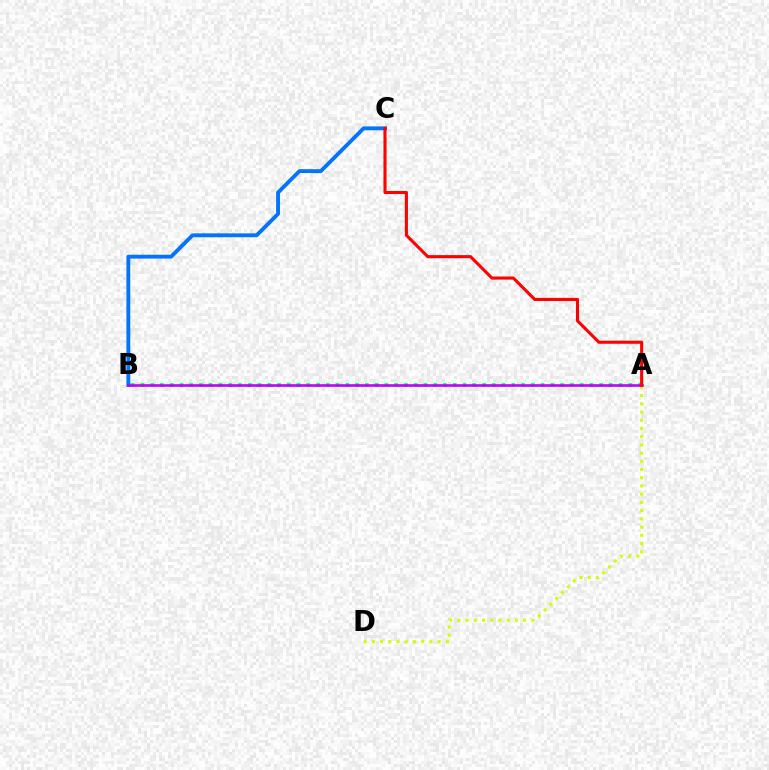{('A', 'D'): [{'color': '#d1ff00', 'line_style': 'dotted', 'thickness': 2.23}], ('A', 'B'): [{'color': '#00ff5c', 'line_style': 'dotted', 'thickness': 2.65}, {'color': '#b900ff', 'line_style': 'solid', 'thickness': 1.86}], ('B', 'C'): [{'color': '#0074ff', 'line_style': 'solid', 'thickness': 2.78}], ('A', 'C'): [{'color': '#ff0000', 'line_style': 'solid', 'thickness': 2.23}]}